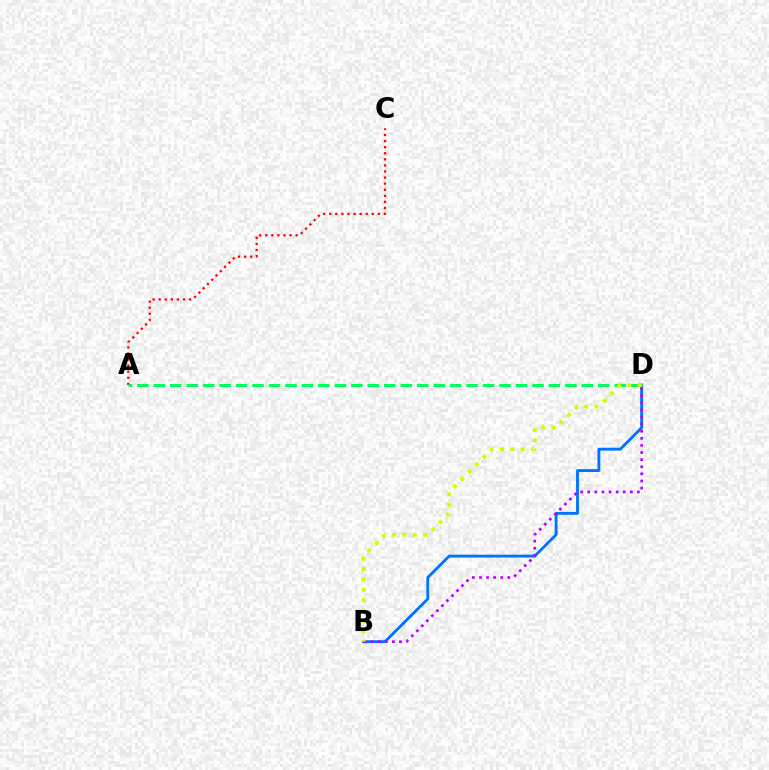{('B', 'D'): [{'color': '#0074ff', 'line_style': 'solid', 'thickness': 2.07}, {'color': '#b900ff', 'line_style': 'dotted', 'thickness': 1.93}, {'color': '#d1ff00', 'line_style': 'dotted', 'thickness': 2.83}], ('A', 'C'): [{'color': '#ff0000', 'line_style': 'dotted', 'thickness': 1.65}], ('A', 'D'): [{'color': '#00ff5c', 'line_style': 'dashed', 'thickness': 2.24}]}